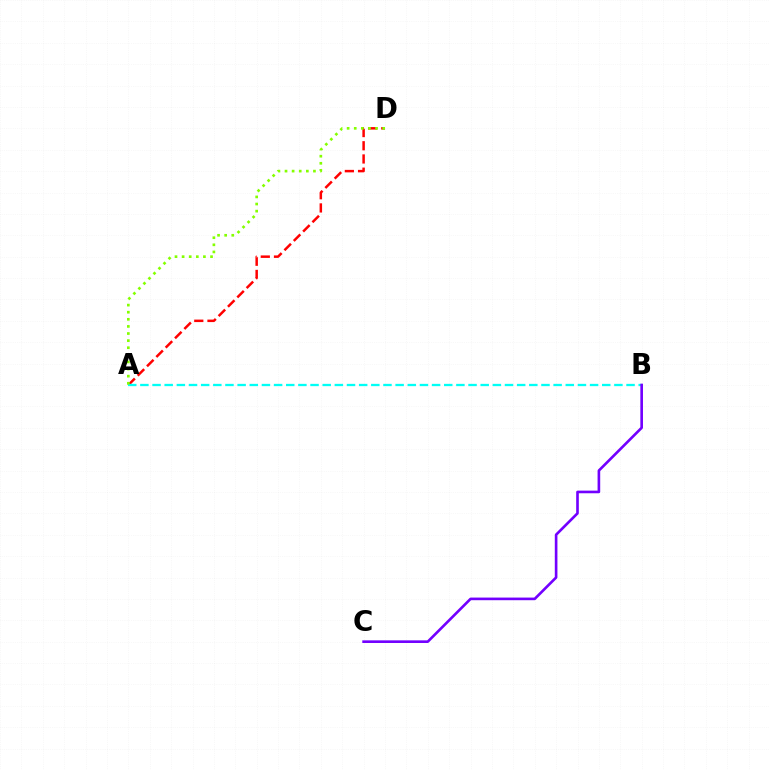{('A', 'D'): [{'color': '#ff0000', 'line_style': 'dashed', 'thickness': 1.79}, {'color': '#84ff00', 'line_style': 'dotted', 'thickness': 1.93}], ('A', 'B'): [{'color': '#00fff6', 'line_style': 'dashed', 'thickness': 1.65}], ('B', 'C'): [{'color': '#7200ff', 'line_style': 'solid', 'thickness': 1.9}]}